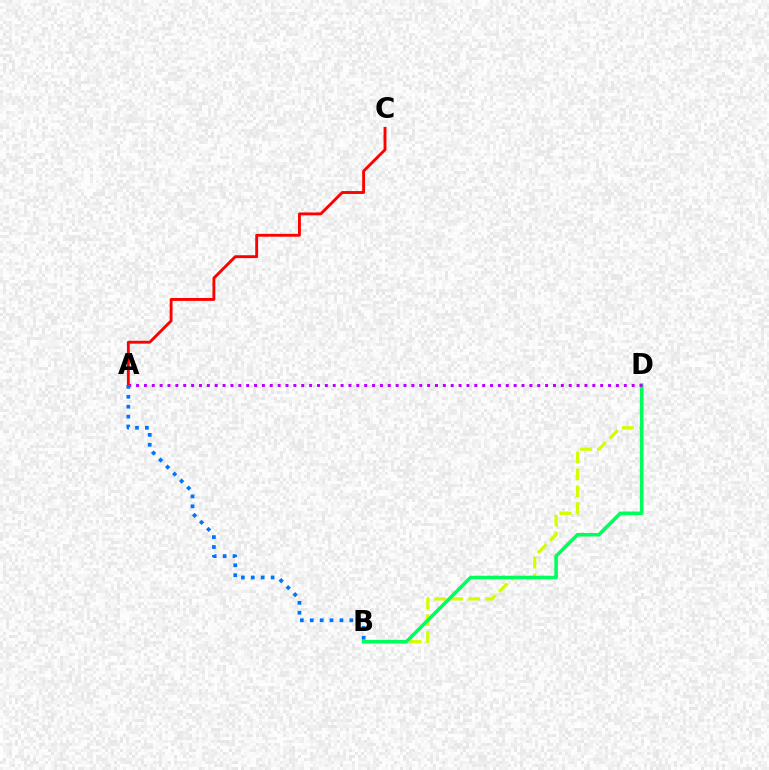{('B', 'D'): [{'color': '#d1ff00', 'line_style': 'dashed', 'thickness': 2.3}, {'color': '#00ff5c', 'line_style': 'solid', 'thickness': 2.56}], ('A', 'D'): [{'color': '#b900ff', 'line_style': 'dotted', 'thickness': 2.14}], ('A', 'C'): [{'color': '#ff0000', 'line_style': 'solid', 'thickness': 2.07}], ('A', 'B'): [{'color': '#0074ff', 'line_style': 'dotted', 'thickness': 2.69}]}